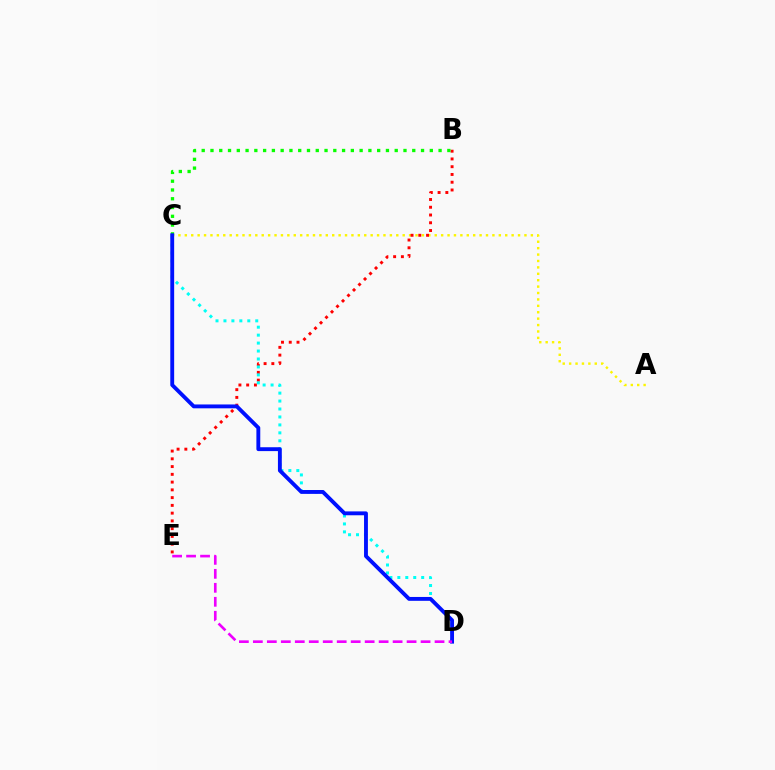{('A', 'C'): [{'color': '#fcf500', 'line_style': 'dotted', 'thickness': 1.74}], ('B', 'E'): [{'color': '#ff0000', 'line_style': 'dotted', 'thickness': 2.11}], ('B', 'C'): [{'color': '#08ff00', 'line_style': 'dotted', 'thickness': 2.38}], ('C', 'D'): [{'color': '#00fff6', 'line_style': 'dotted', 'thickness': 2.16}, {'color': '#0010ff', 'line_style': 'solid', 'thickness': 2.78}], ('D', 'E'): [{'color': '#ee00ff', 'line_style': 'dashed', 'thickness': 1.9}]}